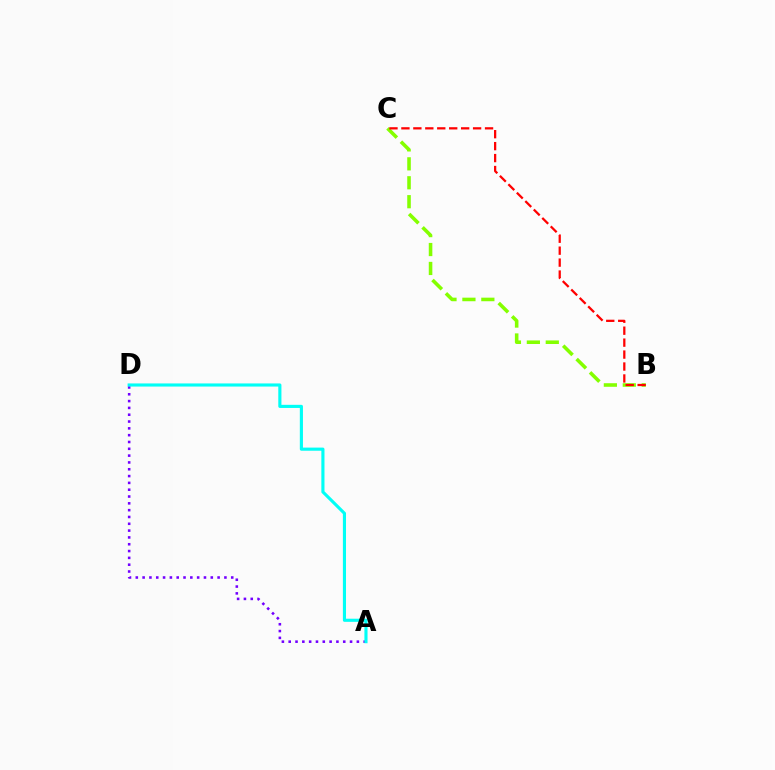{('A', 'D'): [{'color': '#7200ff', 'line_style': 'dotted', 'thickness': 1.85}, {'color': '#00fff6', 'line_style': 'solid', 'thickness': 2.25}], ('B', 'C'): [{'color': '#84ff00', 'line_style': 'dashed', 'thickness': 2.57}, {'color': '#ff0000', 'line_style': 'dashed', 'thickness': 1.62}]}